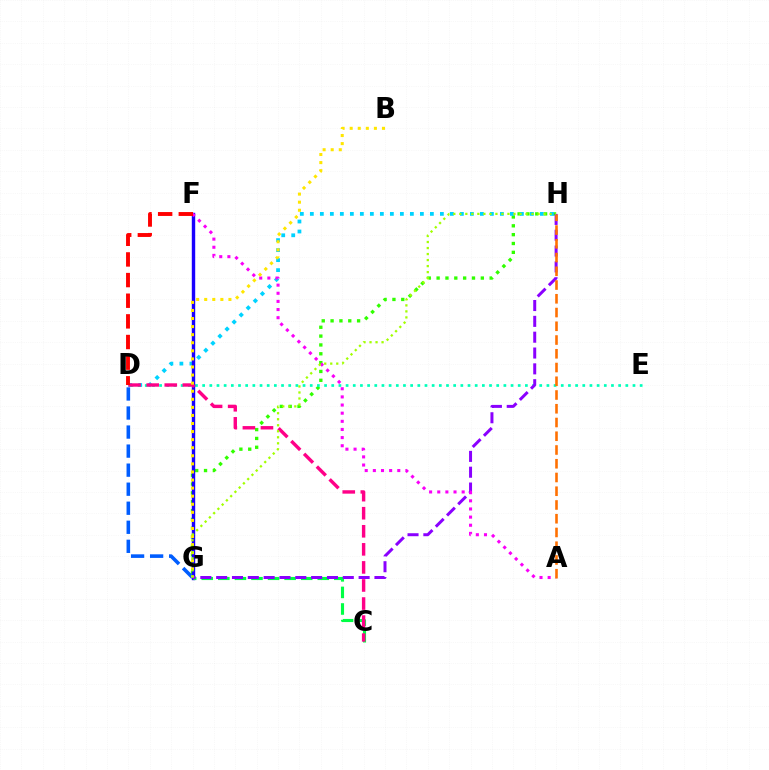{('G', 'H'): [{'color': '#31ff00', 'line_style': 'dotted', 'thickness': 2.4}, {'color': '#8a00ff', 'line_style': 'dashed', 'thickness': 2.15}, {'color': '#a2ff00', 'line_style': 'dotted', 'thickness': 1.64}], ('D', 'H'): [{'color': '#00d3ff', 'line_style': 'dotted', 'thickness': 2.72}], ('D', 'E'): [{'color': '#00ffbb', 'line_style': 'dotted', 'thickness': 1.95}], ('F', 'G'): [{'color': '#1900ff', 'line_style': 'solid', 'thickness': 2.45}], ('C', 'G'): [{'color': '#00ff45', 'line_style': 'dashed', 'thickness': 2.25}], ('C', 'D'): [{'color': '#ff0088', 'line_style': 'dashed', 'thickness': 2.45}], ('D', 'G'): [{'color': '#005dff', 'line_style': 'dashed', 'thickness': 2.59}], ('A', 'F'): [{'color': '#fa00f9', 'line_style': 'dotted', 'thickness': 2.21}], ('A', 'H'): [{'color': '#ff7000', 'line_style': 'dashed', 'thickness': 1.87}], ('B', 'G'): [{'color': '#ffe600', 'line_style': 'dotted', 'thickness': 2.19}], ('D', 'F'): [{'color': '#ff0000', 'line_style': 'dashed', 'thickness': 2.8}]}